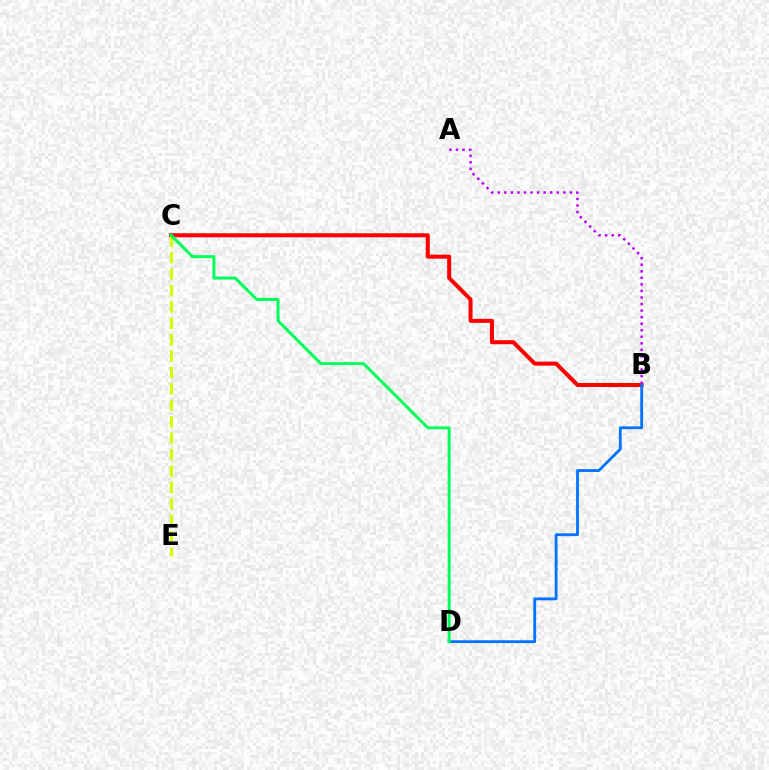{('B', 'C'): [{'color': '#ff0000', 'line_style': 'solid', 'thickness': 2.9}], ('B', 'D'): [{'color': '#0074ff', 'line_style': 'solid', 'thickness': 2.02}], ('C', 'E'): [{'color': '#d1ff00', 'line_style': 'dashed', 'thickness': 2.23}], ('C', 'D'): [{'color': '#00ff5c', 'line_style': 'solid', 'thickness': 2.15}], ('A', 'B'): [{'color': '#b900ff', 'line_style': 'dotted', 'thickness': 1.78}]}